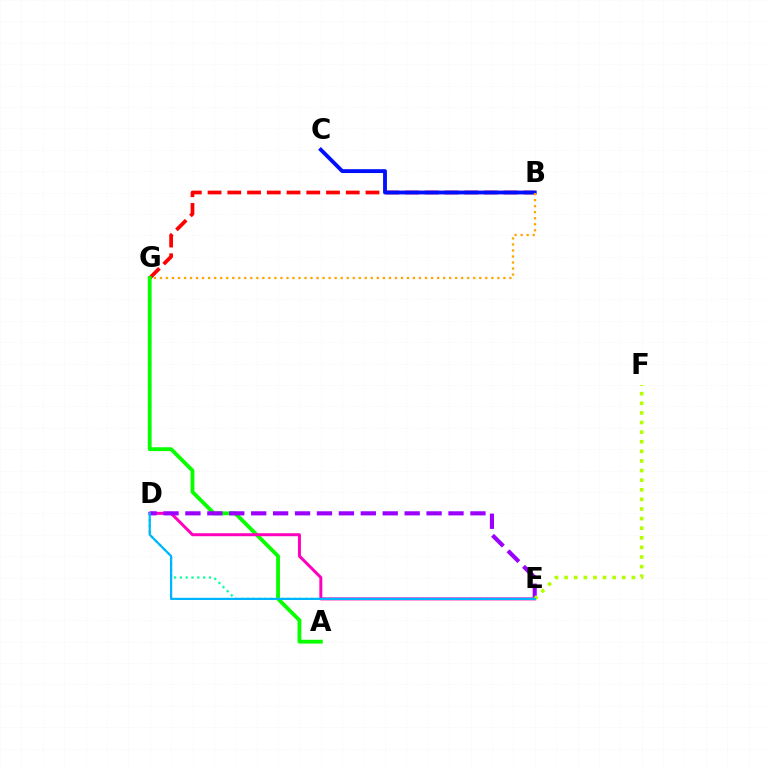{('B', 'G'): [{'color': '#ff0000', 'line_style': 'dashed', 'thickness': 2.68}, {'color': '#ffa500', 'line_style': 'dotted', 'thickness': 1.64}], ('B', 'C'): [{'color': '#0010ff', 'line_style': 'solid', 'thickness': 2.78}], ('D', 'E'): [{'color': '#00ff9d', 'line_style': 'dotted', 'thickness': 1.58}, {'color': '#ff00bd', 'line_style': 'solid', 'thickness': 2.15}, {'color': '#9b00ff', 'line_style': 'dashed', 'thickness': 2.98}, {'color': '#00b5ff', 'line_style': 'solid', 'thickness': 1.6}], ('A', 'G'): [{'color': '#08ff00', 'line_style': 'solid', 'thickness': 2.76}], ('E', 'F'): [{'color': '#b3ff00', 'line_style': 'dotted', 'thickness': 2.61}]}